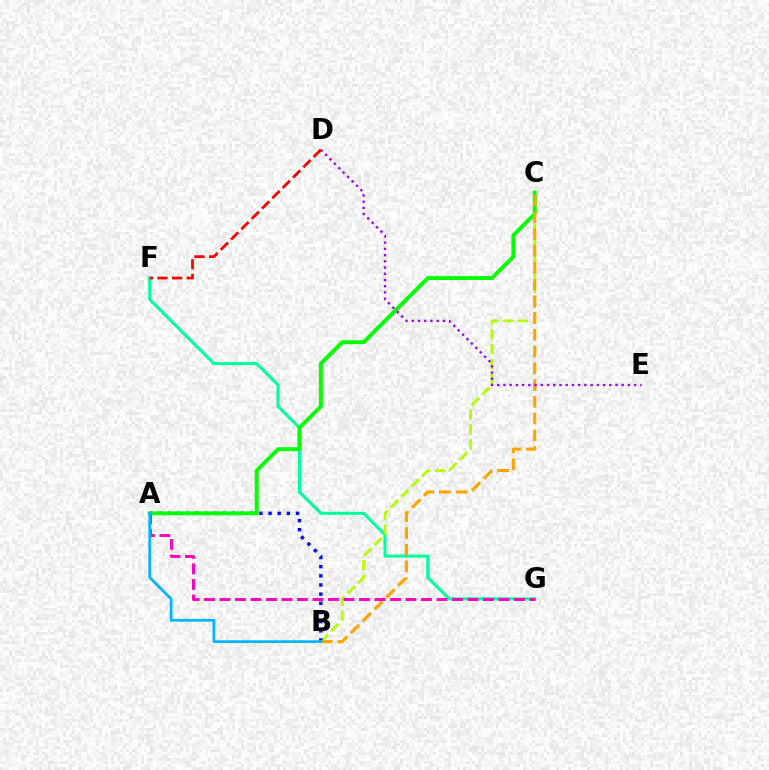{('F', 'G'): [{'color': '#00ff9d', 'line_style': 'solid', 'thickness': 2.21}], ('B', 'C'): [{'color': '#b3ff00', 'line_style': 'dashed', 'thickness': 2.01}, {'color': '#ffa500', 'line_style': 'dashed', 'thickness': 2.28}], ('A', 'B'): [{'color': '#0010ff', 'line_style': 'dotted', 'thickness': 2.49}, {'color': '#00b5ff', 'line_style': 'solid', 'thickness': 1.98}], ('A', 'C'): [{'color': '#08ff00', 'line_style': 'solid', 'thickness': 2.82}], ('A', 'G'): [{'color': '#ff00bd', 'line_style': 'dashed', 'thickness': 2.11}], ('D', 'E'): [{'color': '#9b00ff', 'line_style': 'dotted', 'thickness': 1.69}], ('D', 'F'): [{'color': '#ff0000', 'line_style': 'dashed', 'thickness': 1.98}]}